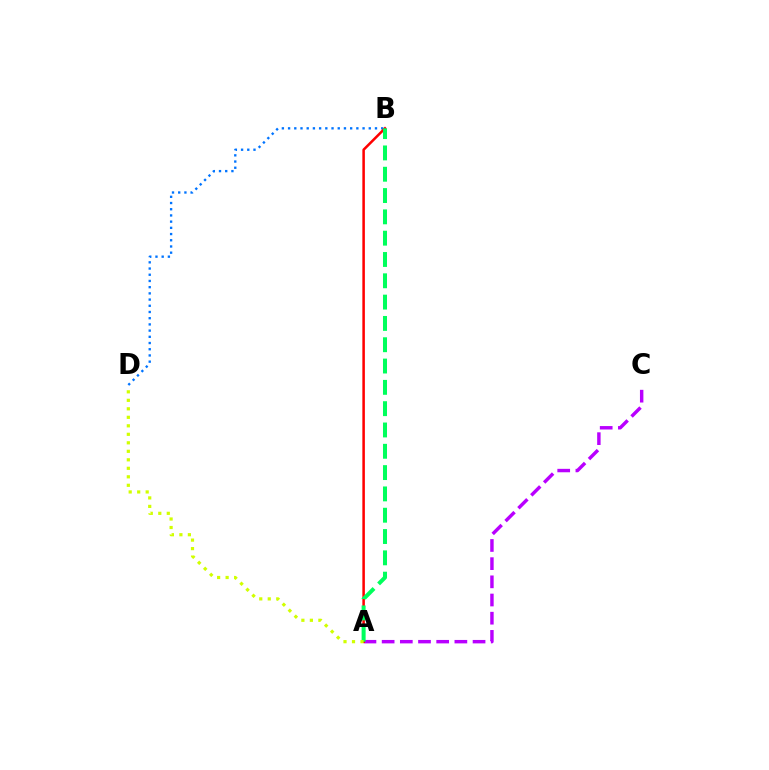{('A', 'C'): [{'color': '#b900ff', 'line_style': 'dashed', 'thickness': 2.47}], ('B', 'D'): [{'color': '#0074ff', 'line_style': 'dotted', 'thickness': 1.69}], ('A', 'B'): [{'color': '#ff0000', 'line_style': 'solid', 'thickness': 1.82}, {'color': '#00ff5c', 'line_style': 'dashed', 'thickness': 2.9}], ('A', 'D'): [{'color': '#d1ff00', 'line_style': 'dotted', 'thickness': 2.31}]}